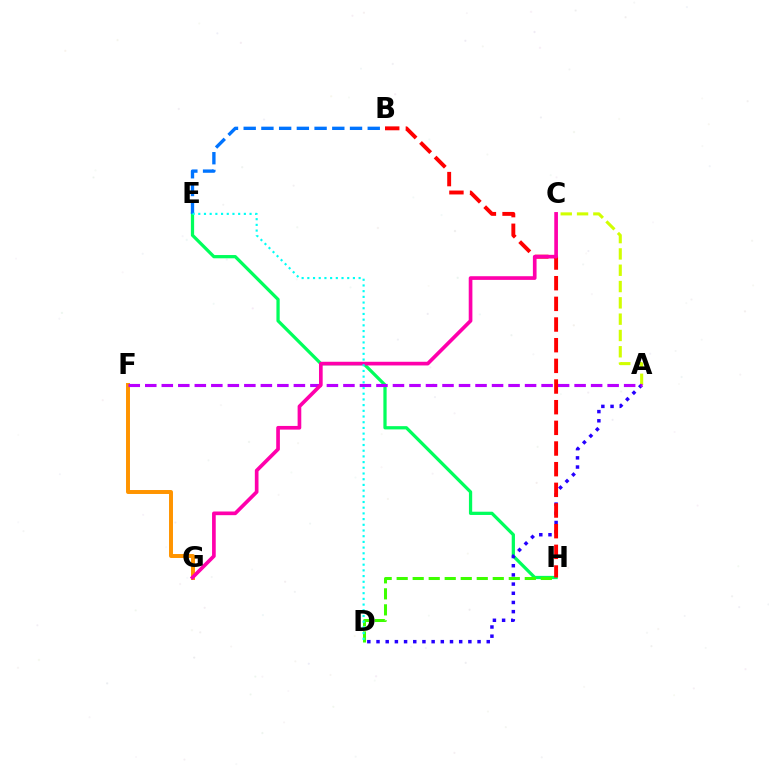{('E', 'H'): [{'color': '#00ff5c', 'line_style': 'solid', 'thickness': 2.34}], ('F', 'G'): [{'color': '#ff9400', 'line_style': 'solid', 'thickness': 2.85}], ('B', 'E'): [{'color': '#0074ff', 'line_style': 'dashed', 'thickness': 2.41}], ('A', 'C'): [{'color': '#d1ff00', 'line_style': 'dashed', 'thickness': 2.22}], ('A', 'D'): [{'color': '#2500ff', 'line_style': 'dotted', 'thickness': 2.5}], ('A', 'F'): [{'color': '#b900ff', 'line_style': 'dashed', 'thickness': 2.24}], ('B', 'H'): [{'color': '#ff0000', 'line_style': 'dashed', 'thickness': 2.81}], ('C', 'G'): [{'color': '#ff00ac', 'line_style': 'solid', 'thickness': 2.64}], ('D', 'H'): [{'color': '#3dff00', 'line_style': 'dashed', 'thickness': 2.18}], ('D', 'E'): [{'color': '#00fff6', 'line_style': 'dotted', 'thickness': 1.55}]}